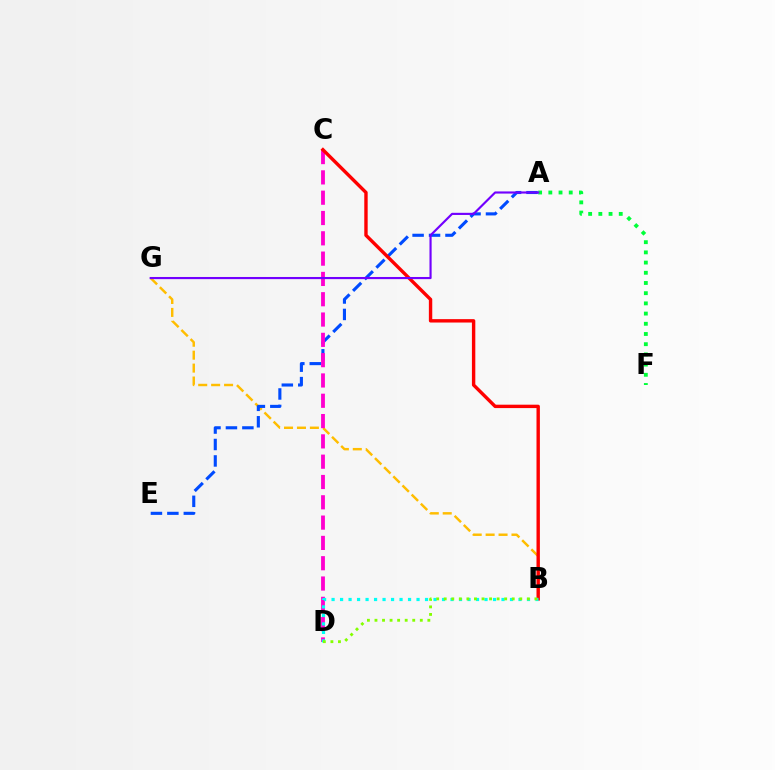{('B', 'G'): [{'color': '#ffbd00', 'line_style': 'dashed', 'thickness': 1.76}], ('A', 'E'): [{'color': '#004bff', 'line_style': 'dashed', 'thickness': 2.23}], ('C', 'D'): [{'color': '#ff00cf', 'line_style': 'dashed', 'thickness': 2.76}], ('B', 'C'): [{'color': '#ff0000', 'line_style': 'solid', 'thickness': 2.44}], ('A', 'F'): [{'color': '#00ff39', 'line_style': 'dotted', 'thickness': 2.77}], ('B', 'D'): [{'color': '#00fff6', 'line_style': 'dotted', 'thickness': 2.31}, {'color': '#84ff00', 'line_style': 'dotted', 'thickness': 2.05}], ('A', 'G'): [{'color': '#7200ff', 'line_style': 'solid', 'thickness': 1.55}]}